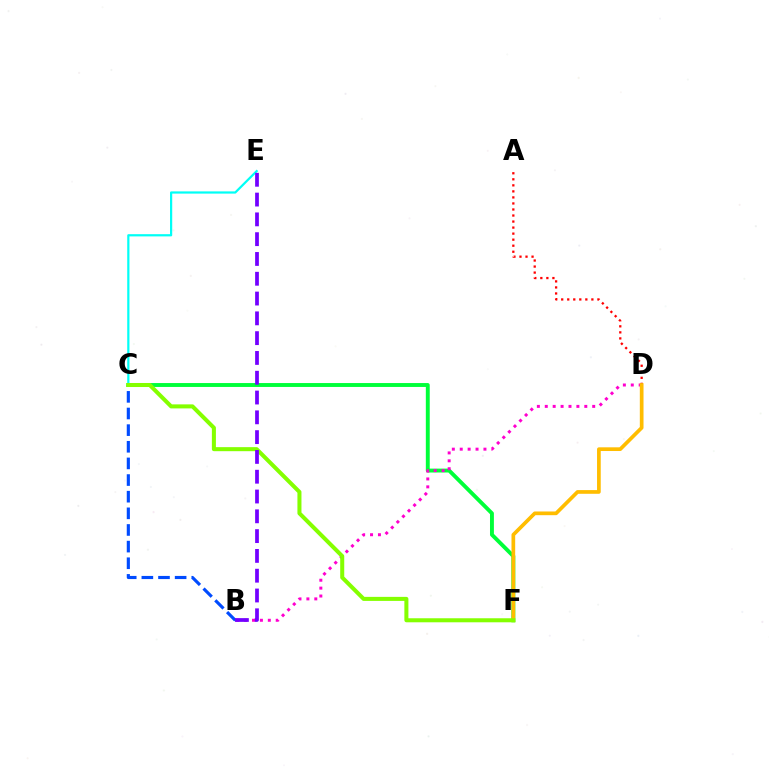{('C', 'F'): [{'color': '#00ff39', 'line_style': 'solid', 'thickness': 2.81}, {'color': '#84ff00', 'line_style': 'solid', 'thickness': 2.9}], ('B', 'C'): [{'color': '#004bff', 'line_style': 'dashed', 'thickness': 2.26}], ('A', 'D'): [{'color': '#ff0000', 'line_style': 'dotted', 'thickness': 1.64}], ('B', 'D'): [{'color': '#ff00cf', 'line_style': 'dotted', 'thickness': 2.15}], ('D', 'F'): [{'color': '#ffbd00', 'line_style': 'solid', 'thickness': 2.66}], ('C', 'E'): [{'color': '#00fff6', 'line_style': 'solid', 'thickness': 1.6}], ('B', 'E'): [{'color': '#7200ff', 'line_style': 'dashed', 'thickness': 2.69}]}